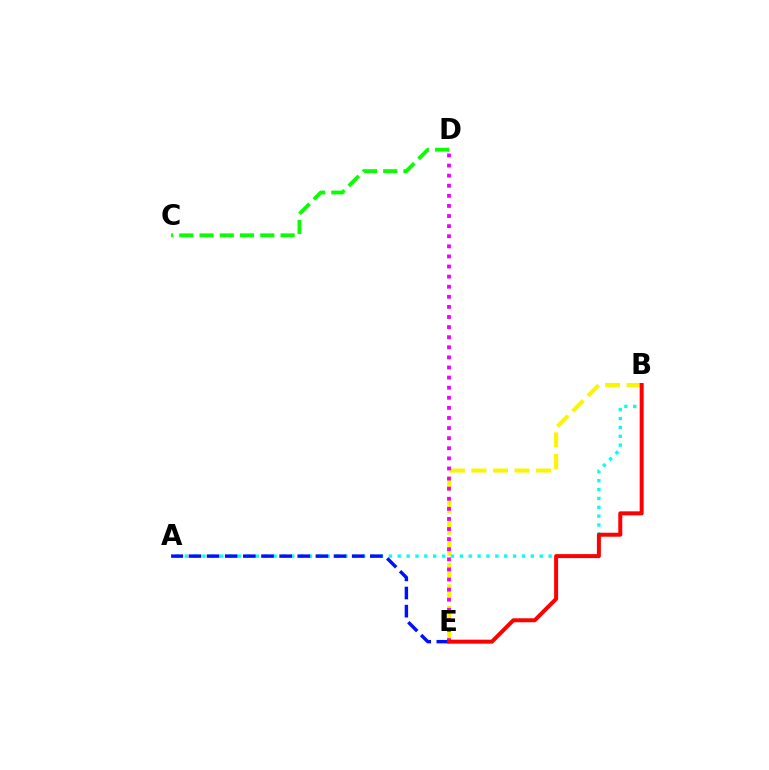{('B', 'E'): [{'color': '#fcf500', 'line_style': 'dashed', 'thickness': 2.93}, {'color': '#ff0000', 'line_style': 'solid', 'thickness': 2.86}], ('A', 'B'): [{'color': '#00fff6', 'line_style': 'dotted', 'thickness': 2.41}], ('C', 'D'): [{'color': '#08ff00', 'line_style': 'dashed', 'thickness': 2.75}], ('D', 'E'): [{'color': '#ee00ff', 'line_style': 'dotted', 'thickness': 2.74}], ('A', 'E'): [{'color': '#0010ff', 'line_style': 'dashed', 'thickness': 2.46}]}